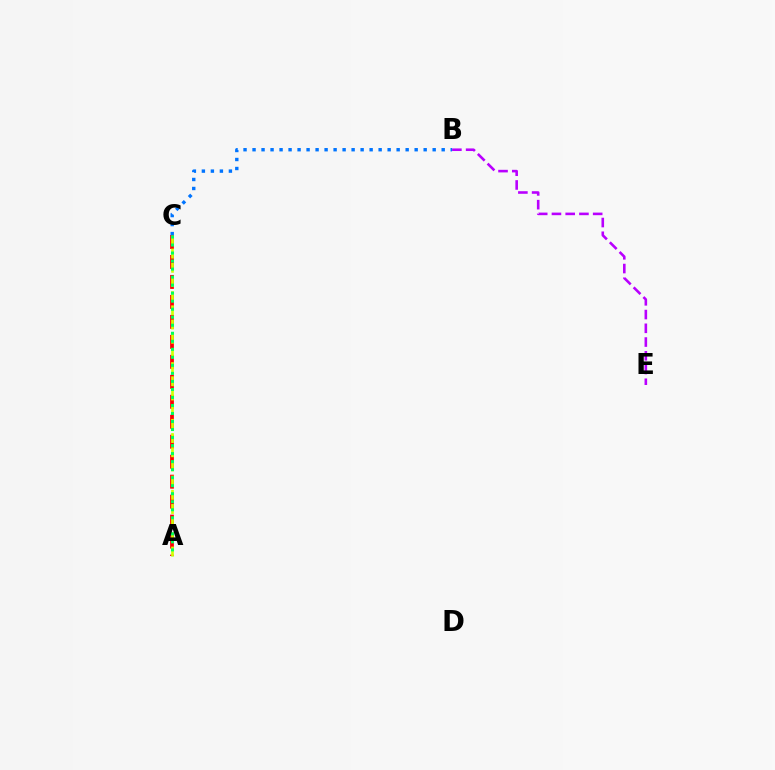{('B', 'E'): [{'color': '#b900ff', 'line_style': 'dashed', 'thickness': 1.87}], ('A', 'C'): [{'color': '#ff0000', 'line_style': 'dashed', 'thickness': 2.71}, {'color': '#d1ff00', 'line_style': 'dashed', 'thickness': 1.93}, {'color': '#00ff5c', 'line_style': 'dotted', 'thickness': 2.18}], ('B', 'C'): [{'color': '#0074ff', 'line_style': 'dotted', 'thickness': 2.45}]}